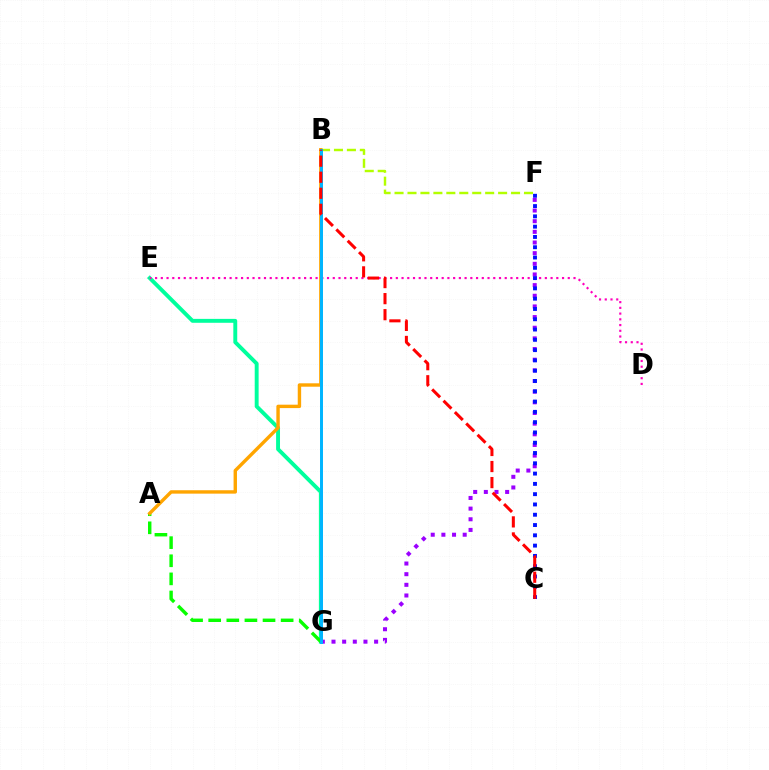{('E', 'G'): [{'color': '#00ff9d', 'line_style': 'solid', 'thickness': 2.81}], ('F', 'G'): [{'color': '#9b00ff', 'line_style': 'dotted', 'thickness': 2.89}], ('D', 'E'): [{'color': '#ff00bd', 'line_style': 'dotted', 'thickness': 1.56}], ('B', 'F'): [{'color': '#b3ff00', 'line_style': 'dashed', 'thickness': 1.76}], ('A', 'G'): [{'color': '#08ff00', 'line_style': 'dashed', 'thickness': 2.46}], ('C', 'F'): [{'color': '#0010ff', 'line_style': 'dotted', 'thickness': 2.8}], ('A', 'B'): [{'color': '#ffa500', 'line_style': 'solid', 'thickness': 2.45}], ('B', 'G'): [{'color': '#00b5ff', 'line_style': 'solid', 'thickness': 2.14}], ('B', 'C'): [{'color': '#ff0000', 'line_style': 'dashed', 'thickness': 2.18}]}